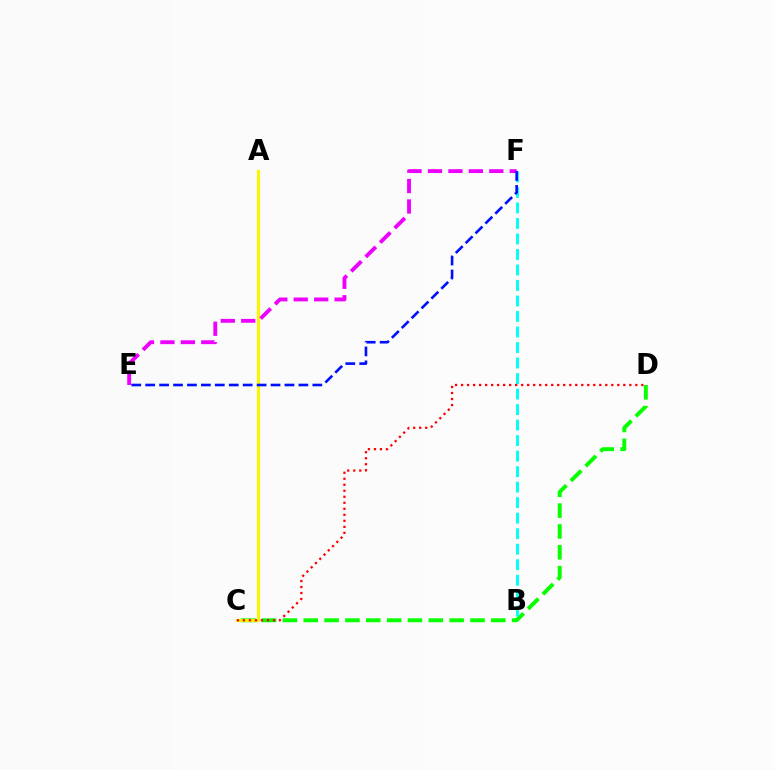{('C', 'D'): [{'color': '#08ff00', 'line_style': 'dashed', 'thickness': 2.83}, {'color': '#ff0000', 'line_style': 'dotted', 'thickness': 1.63}], ('A', 'C'): [{'color': '#fcf500', 'line_style': 'solid', 'thickness': 2.25}], ('B', 'F'): [{'color': '#00fff6', 'line_style': 'dashed', 'thickness': 2.11}], ('E', 'F'): [{'color': '#ee00ff', 'line_style': 'dashed', 'thickness': 2.78}, {'color': '#0010ff', 'line_style': 'dashed', 'thickness': 1.89}]}